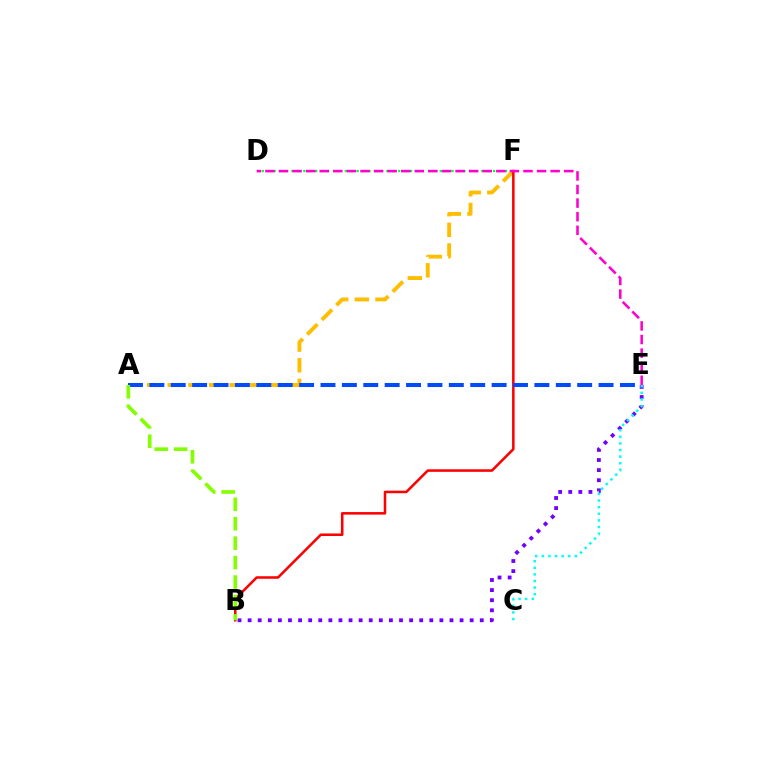{('B', 'E'): [{'color': '#7200ff', 'line_style': 'dotted', 'thickness': 2.74}], ('D', 'F'): [{'color': '#00ff39', 'line_style': 'dotted', 'thickness': 1.61}], ('A', 'F'): [{'color': '#ffbd00', 'line_style': 'dashed', 'thickness': 2.8}], ('B', 'F'): [{'color': '#ff0000', 'line_style': 'solid', 'thickness': 1.83}], ('A', 'E'): [{'color': '#004bff', 'line_style': 'dashed', 'thickness': 2.91}], ('C', 'E'): [{'color': '#00fff6', 'line_style': 'dotted', 'thickness': 1.79}], ('A', 'B'): [{'color': '#84ff00', 'line_style': 'dashed', 'thickness': 2.64}], ('D', 'E'): [{'color': '#ff00cf', 'line_style': 'dashed', 'thickness': 1.85}]}